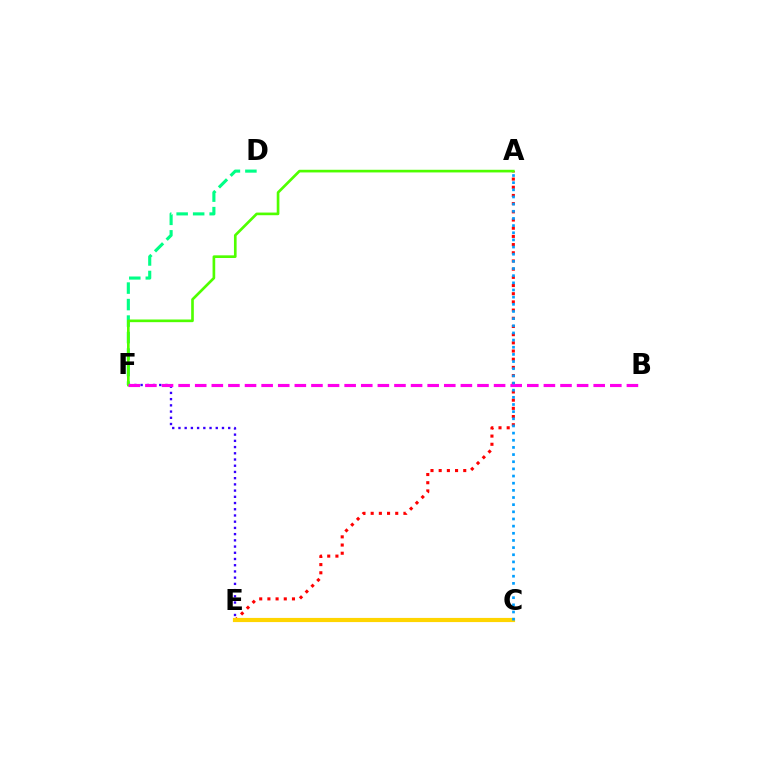{('E', 'F'): [{'color': '#3700ff', 'line_style': 'dotted', 'thickness': 1.69}], ('A', 'E'): [{'color': '#ff0000', 'line_style': 'dotted', 'thickness': 2.22}], ('D', 'F'): [{'color': '#00ff86', 'line_style': 'dashed', 'thickness': 2.24}], ('A', 'F'): [{'color': '#4fff00', 'line_style': 'solid', 'thickness': 1.91}], ('C', 'E'): [{'color': '#ffd500', 'line_style': 'solid', 'thickness': 2.99}], ('B', 'F'): [{'color': '#ff00ed', 'line_style': 'dashed', 'thickness': 2.26}], ('A', 'C'): [{'color': '#009eff', 'line_style': 'dotted', 'thickness': 1.94}]}